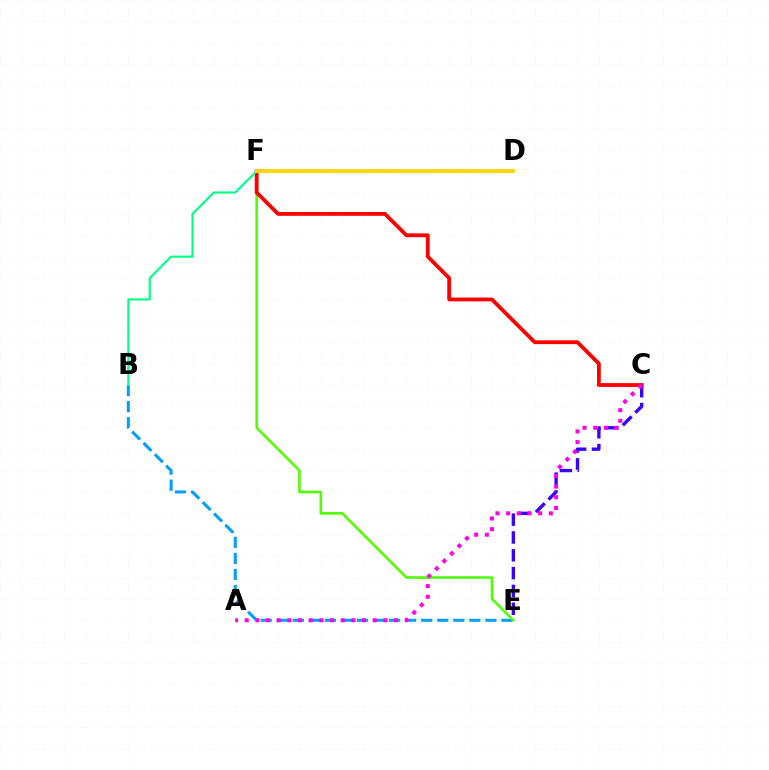{('C', 'E'): [{'color': '#3700ff', 'line_style': 'dashed', 'thickness': 2.42}], ('B', 'E'): [{'color': '#009eff', 'line_style': 'dashed', 'thickness': 2.18}], ('E', 'F'): [{'color': '#4fff00', 'line_style': 'solid', 'thickness': 1.85}], ('C', 'F'): [{'color': '#ff0000', 'line_style': 'solid', 'thickness': 2.74}], ('A', 'C'): [{'color': '#ff00ed', 'line_style': 'dotted', 'thickness': 2.9}], ('B', 'F'): [{'color': '#00ff86', 'line_style': 'solid', 'thickness': 1.54}], ('D', 'F'): [{'color': '#ffd500', 'line_style': 'solid', 'thickness': 2.78}]}